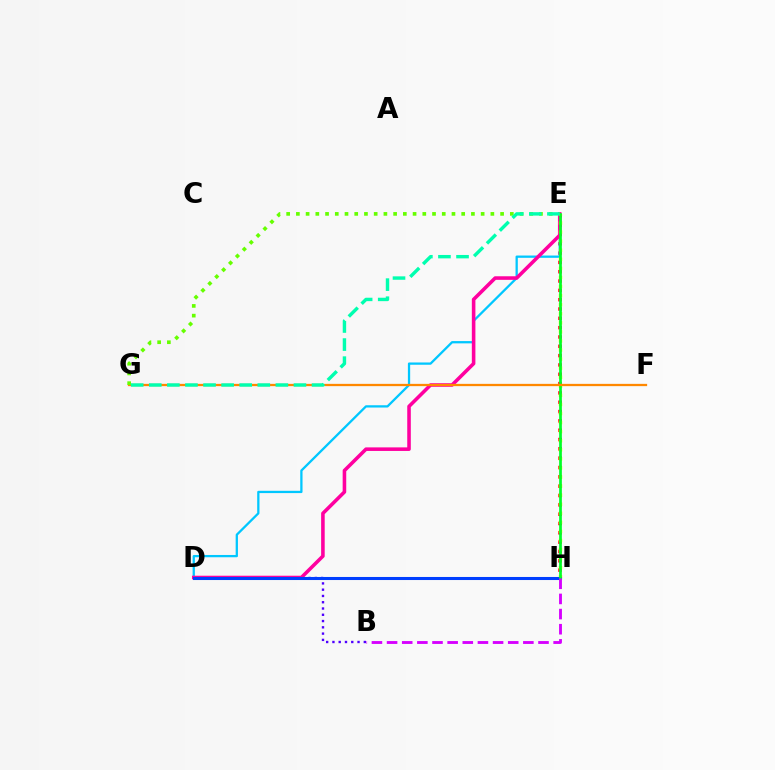{('E', 'H'): [{'color': '#ff0000', 'line_style': 'dotted', 'thickness': 2.53}, {'color': '#eeff00', 'line_style': 'dotted', 'thickness': 2.46}, {'color': '#00ff27', 'line_style': 'solid', 'thickness': 1.96}], ('B', 'D'): [{'color': '#4f00ff', 'line_style': 'dotted', 'thickness': 1.71}], ('D', 'E'): [{'color': '#00c7ff', 'line_style': 'solid', 'thickness': 1.64}, {'color': '#ff00a0', 'line_style': 'solid', 'thickness': 2.57}], ('D', 'H'): [{'color': '#003fff', 'line_style': 'solid', 'thickness': 2.2}], ('F', 'G'): [{'color': '#ff8800', 'line_style': 'solid', 'thickness': 1.64}], ('E', 'G'): [{'color': '#66ff00', 'line_style': 'dotted', 'thickness': 2.64}, {'color': '#00ffaf', 'line_style': 'dashed', 'thickness': 2.46}], ('B', 'H'): [{'color': '#d600ff', 'line_style': 'dashed', 'thickness': 2.06}]}